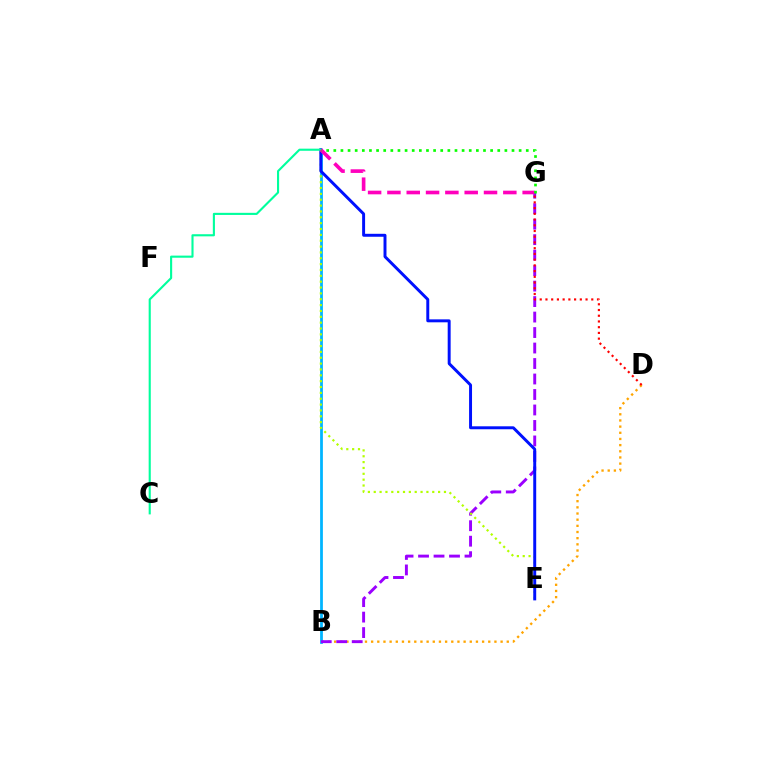{('B', 'D'): [{'color': '#ffa500', 'line_style': 'dotted', 'thickness': 1.68}], ('A', 'B'): [{'color': '#00b5ff', 'line_style': 'solid', 'thickness': 1.99}], ('B', 'G'): [{'color': '#9b00ff', 'line_style': 'dashed', 'thickness': 2.1}], ('A', 'E'): [{'color': '#b3ff00', 'line_style': 'dotted', 'thickness': 1.59}, {'color': '#0010ff', 'line_style': 'solid', 'thickness': 2.13}], ('A', 'C'): [{'color': '#00ff9d', 'line_style': 'solid', 'thickness': 1.53}], ('D', 'G'): [{'color': '#ff0000', 'line_style': 'dotted', 'thickness': 1.56}], ('A', 'G'): [{'color': '#ff00bd', 'line_style': 'dashed', 'thickness': 2.62}, {'color': '#08ff00', 'line_style': 'dotted', 'thickness': 1.94}]}